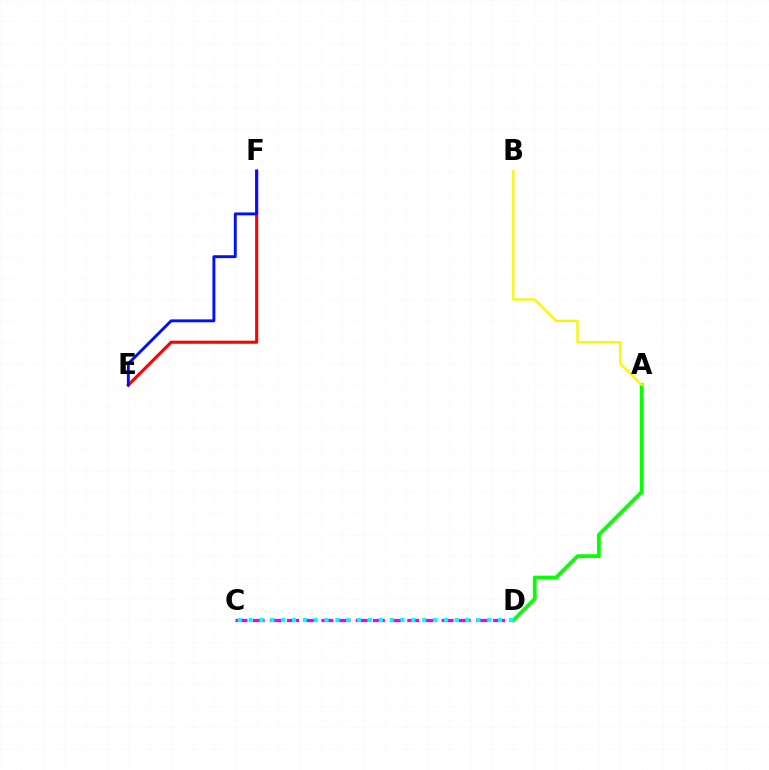{('C', 'D'): [{'color': '#ee00ff', 'line_style': 'dashed', 'thickness': 2.33}, {'color': '#00fff6', 'line_style': 'dotted', 'thickness': 2.95}], ('E', 'F'): [{'color': '#ff0000', 'line_style': 'solid', 'thickness': 2.22}, {'color': '#0010ff', 'line_style': 'solid', 'thickness': 2.09}], ('A', 'D'): [{'color': '#08ff00', 'line_style': 'solid', 'thickness': 2.69}], ('A', 'B'): [{'color': '#fcf500', 'line_style': 'solid', 'thickness': 1.66}]}